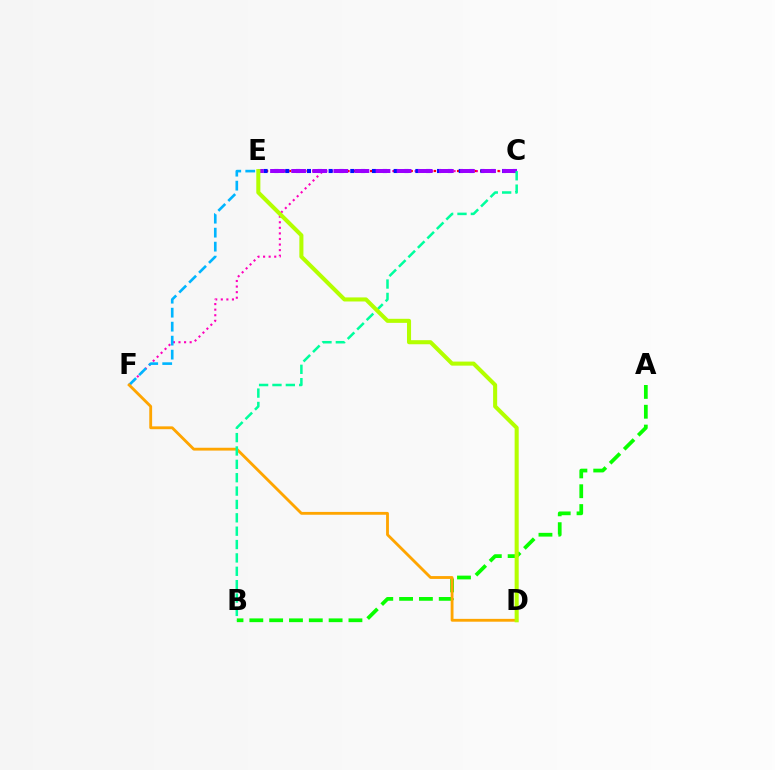{('C', 'F'): [{'color': '#ff00bd', 'line_style': 'dotted', 'thickness': 1.52}], ('C', 'E'): [{'color': '#ff0000', 'line_style': 'dotted', 'thickness': 1.57}, {'color': '#0010ff', 'line_style': 'dotted', 'thickness': 2.95}, {'color': '#9b00ff', 'line_style': 'dashed', 'thickness': 2.87}], ('A', 'B'): [{'color': '#08ff00', 'line_style': 'dashed', 'thickness': 2.69}], ('E', 'F'): [{'color': '#00b5ff', 'line_style': 'dashed', 'thickness': 1.9}], ('D', 'F'): [{'color': '#ffa500', 'line_style': 'solid', 'thickness': 2.04}], ('B', 'C'): [{'color': '#00ff9d', 'line_style': 'dashed', 'thickness': 1.82}], ('D', 'E'): [{'color': '#b3ff00', 'line_style': 'solid', 'thickness': 2.92}]}